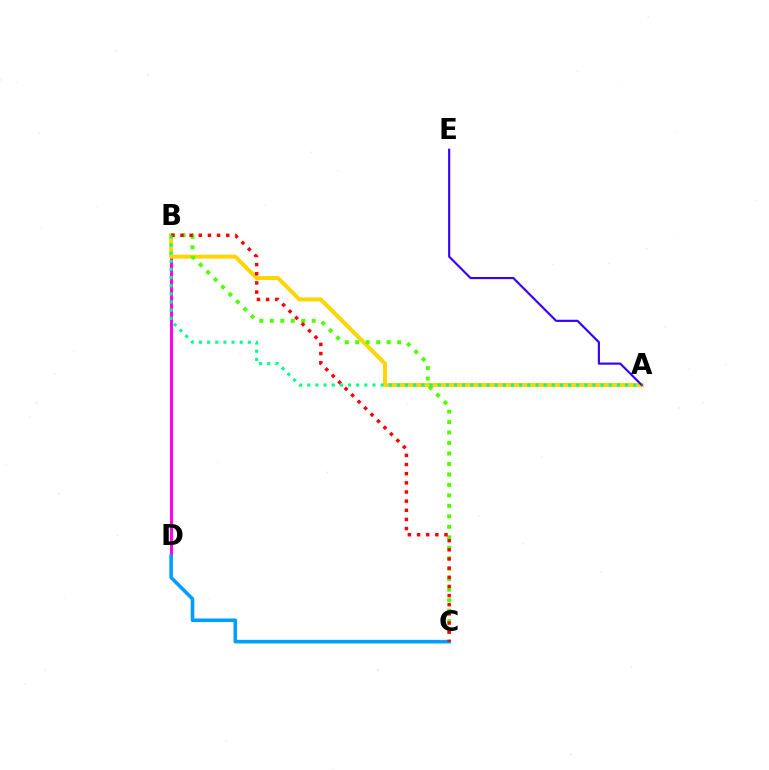{('B', 'D'): [{'color': '#ff00ed', 'line_style': 'solid', 'thickness': 2.12}], ('A', 'B'): [{'color': '#ffd500', 'line_style': 'solid', 'thickness': 2.86}, {'color': '#00ff86', 'line_style': 'dotted', 'thickness': 2.21}], ('B', 'C'): [{'color': '#4fff00', 'line_style': 'dotted', 'thickness': 2.85}, {'color': '#ff0000', 'line_style': 'dotted', 'thickness': 2.49}], ('C', 'D'): [{'color': '#009eff', 'line_style': 'solid', 'thickness': 2.59}], ('A', 'E'): [{'color': '#3700ff', 'line_style': 'solid', 'thickness': 1.55}]}